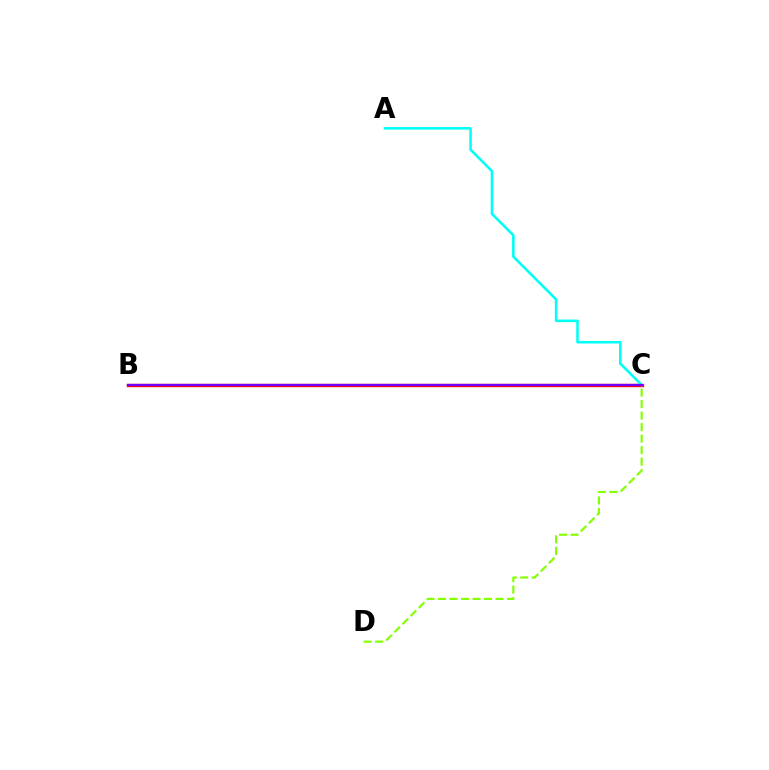{('B', 'C'): [{'color': '#ff0000', 'line_style': 'solid', 'thickness': 2.42}, {'color': '#7200ff', 'line_style': 'solid', 'thickness': 1.6}], ('A', 'C'): [{'color': '#00fff6', 'line_style': 'solid', 'thickness': 1.84}], ('C', 'D'): [{'color': '#84ff00', 'line_style': 'dashed', 'thickness': 1.56}]}